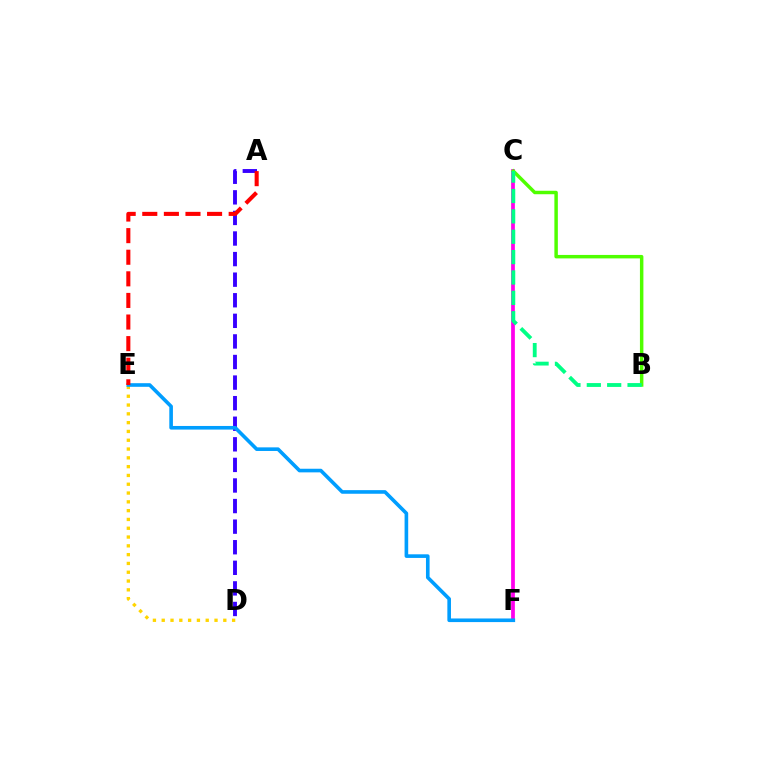{('D', 'E'): [{'color': '#ffd500', 'line_style': 'dotted', 'thickness': 2.39}], ('A', 'D'): [{'color': '#3700ff', 'line_style': 'dashed', 'thickness': 2.8}], ('C', 'F'): [{'color': '#ff00ed', 'line_style': 'solid', 'thickness': 2.7}], ('B', 'C'): [{'color': '#4fff00', 'line_style': 'solid', 'thickness': 2.49}, {'color': '#00ff86', 'line_style': 'dashed', 'thickness': 2.77}], ('E', 'F'): [{'color': '#009eff', 'line_style': 'solid', 'thickness': 2.6}], ('A', 'E'): [{'color': '#ff0000', 'line_style': 'dashed', 'thickness': 2.93}]}